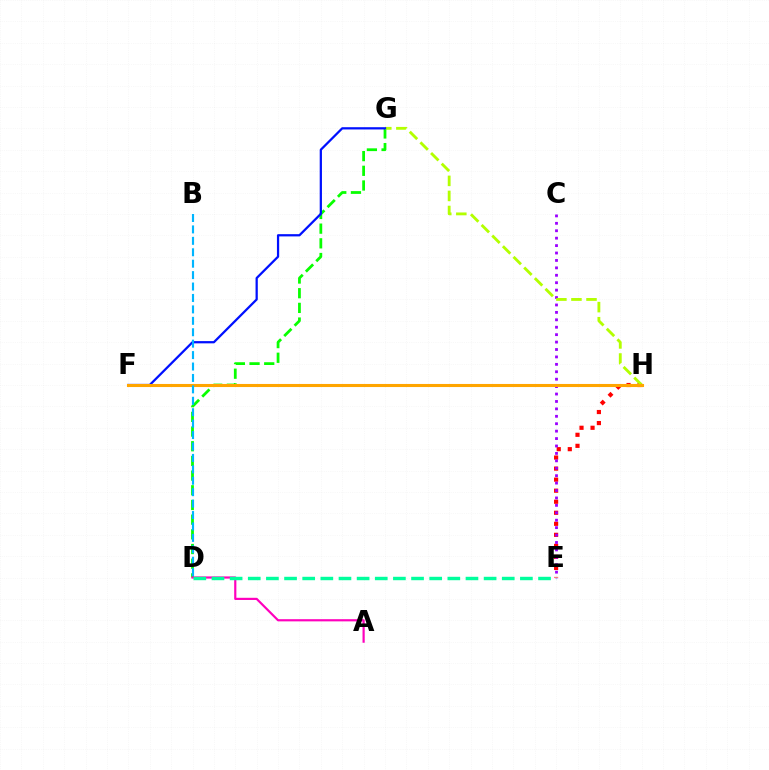{('E', 'H'): [{'color': '#ff0000', 'line_style': 'dotted', 'thickness': 3.0}], ('D', 'G'): [{'color': '#08ff00', 'line_style': 'dashed', 'thickness': 1.99}], ('C', 'E'): [{'color': '#9b00ff', 'line_style': 'dotted', 'thickness': 2.02}], ('G', 'H'): [{'color': '#b3ff00', 'line_style': 'dashed', 'thickness': 2.05}], ('F', 'G'): [{'color': '#0010ff', 'line_style': 'solid', 'thickness': 1.62}], ('F', 'H'): [{'color': '#ffa500', 'line_style': 'solid', 'thickness': 2.22}], ('A', 'D'): [{'color': '#ff00bd', 'line_style': 'solid', 'thickness': 1.57}], ('B', 'D'): [{'color': '#00b5ff', 'line_style': 'dashed', 'thickness': 1.55}], ('D', 'E'): [{'color': '#00ff9d', 'line_style': 'dashed', 'thickness': 2.46}]}